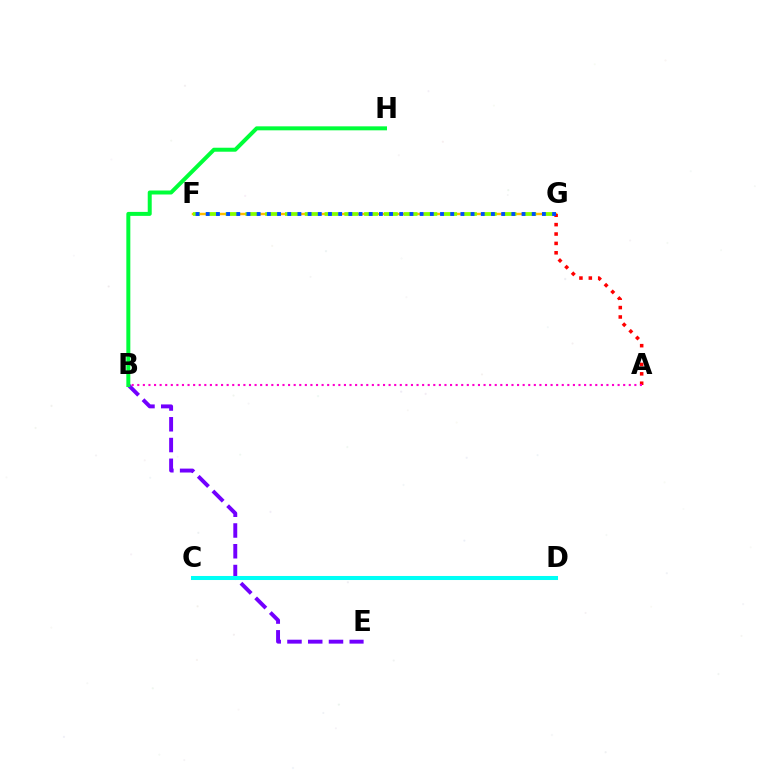{('B', 'E'): [{'color': '#7200ff', 'line_style': 'dashed', 'thickness': 2.82}], ('F', 'G'): [{'color': '#ffbd00', 'line_style': 'solid', 'thickness': 1.76}, {'color': '#84ff00', 'line_style': 'dashed', 'thickness': 2.69}, {'color': '#004bff', 'line_style': 'dotted', 'thickness': 2.77}], ('B', 'H'): [{'color': '#00ff39', 'line_style': 'solid', 'thickness': 2.87}], ('A', 'G'): [{'color': '#ff0000', 'line_style': 'dotted', 'thickness': 2.55}], ('A', 'B'): [{'color': '#ff00cf', 'line_style': 'dotted', 'thickness': 1.52}], ('C', 'D'): [{'color': '#00fff6', 'line_style': 'solid', 'thickness': 2.91}]}